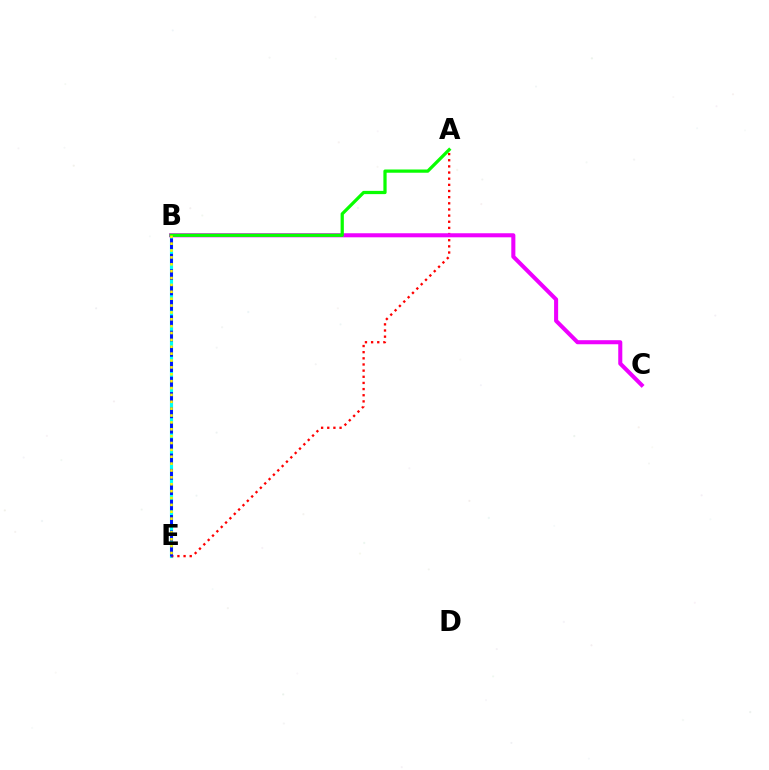{('B', 'E'): [{'color': '#00fff6', 'line_style': 'solid', 'thickness': 2.26}, {'color': '#0010ff', 'line_style': 'dashed', 'thickness': 2.09}, {'color': '#fcf500', 'line_style': 'dotted', 'thickness': 1.87}], ('A', 'E'): [{'color': '#ff0000', 'line_style': 'dotted', 'thickness': 1.67}], ('B', 'C'): [{'color': '#ee00ff', 'line_style': 'solid', 'thickness': 2.92}], ('A', 'B'): [{'color': '#08ff00', 'line_style': 'solid', 'thickness': 2.33}]}